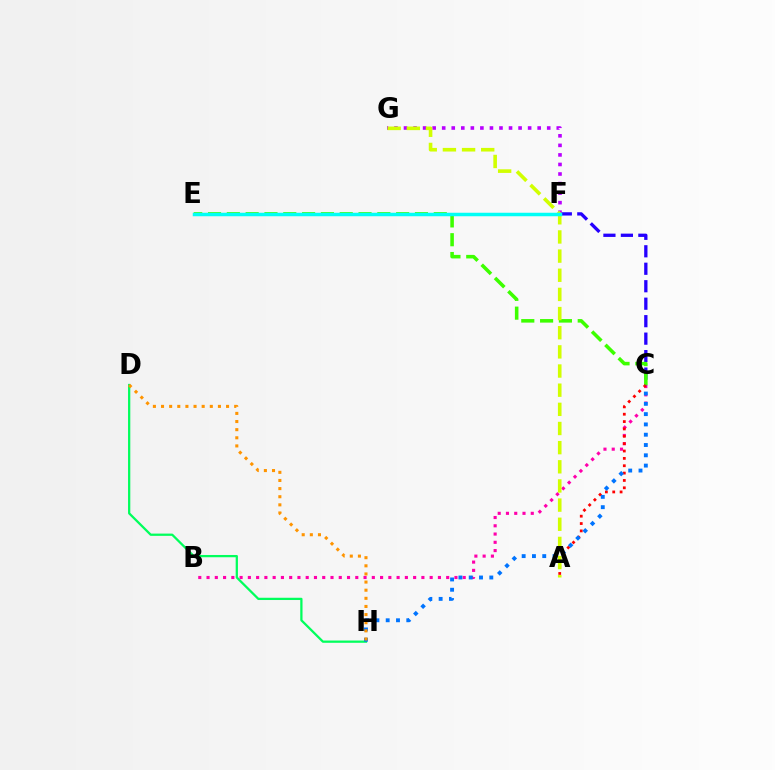{('C', 'F'): [{'color': '#2500ff', 'line_style': 'dashed', 'thickness': 2.37}], ('B', 'C'): [{'color': '#ff00ac', 'line_style': 'dotted', 'thickness': 2.25}], ('C', 'E'): [{'color': '#3dff00', 'line_style': 'dashed', 'thickness': 2.56}], ('D', 'H'): [{'color': '#00ff5c', 'line_style': 'solid', 'thickness': 1.63}, {'color': '#ff9400', 'line_style': 'dotted', 'thickness': 2.21}], ('A', 'C'): [{'color': '#ff0000', 'line_style': 'dotted', 'thickness': 2.0}], ('C', 'H'): [{'color': '#0074ff', 'line_style': 'dotted', 'thickness': 2.8}], ('F', 'G'): [{'color': '#b900ff', 'line_style': 'dotted', 'thickness': 2.59}], ('A', 'G'): [{'color': '#d1ff00', 'line_style': 'dashed', 'thickness': 2.6}], ('E', 'F'): [{'color': '#00fff6', 'line_style': 'solid', 'thickness': 2.51}]}